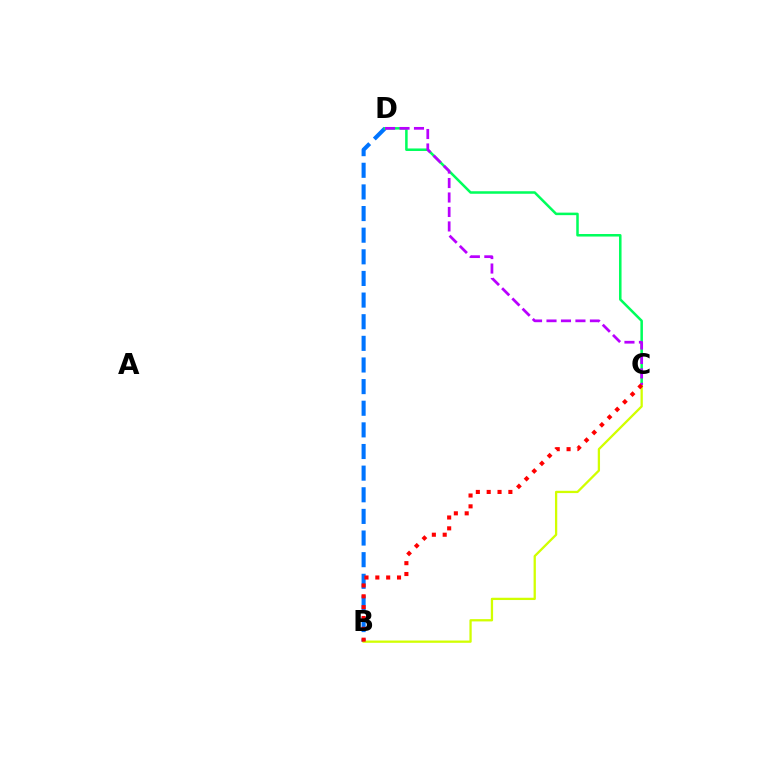{('B', 'D'): [{'color': '#0074ff', 'line_style': 'dashed', 'thickness': 2.94}], ('C', 'D'): [{'color': '#00ff5c', 'line_style': 'solid', 'thickness': 1.82}, {'color': '#b900ff', 'line_style': 'dashed', 'thickness': 1.97}], ('B', 'C'): [{'color': '#d1ff00', 'line_style': 'solid', 'thickness': 1.65}, {'color': '#ff0000', 'line_style': 'dotted', 'thickness': 2.95}]}